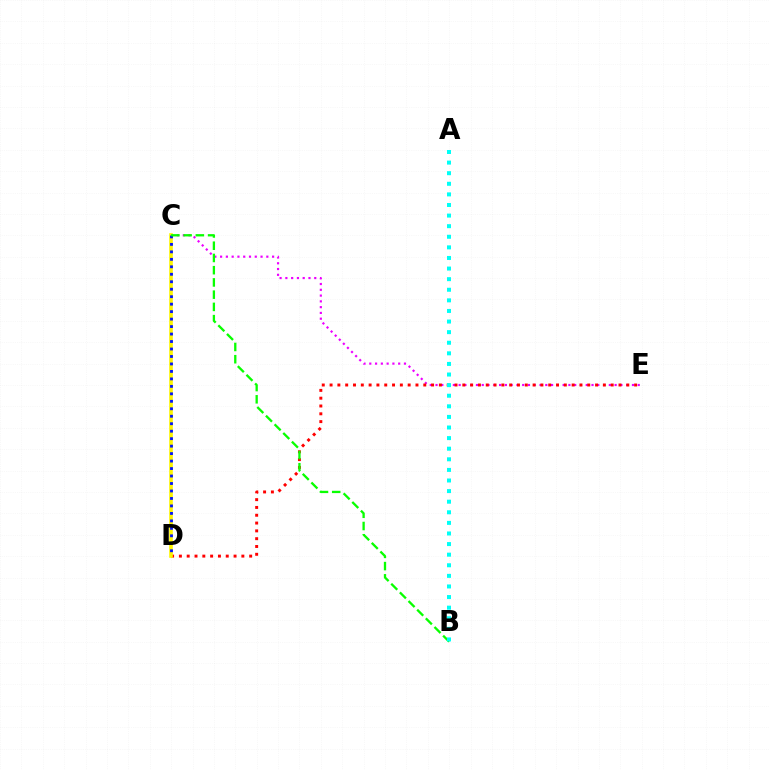{('C', 'E'): [{'color': '#ee00ff', 'line_style': 'dotted', 'thickness': 1.57}], ('D', 'E'): [{'color': '#ff0000', 'line_style': 'dotted', 'thickness': 2.12}], ('C', 'D'): [{'color': '#fcf500', 'line_style': 'solid', 'thickness': 2.62}, {'color': '#0010ff', 'line_style': 'dotted', 'thickness': 2.03}], ('B', 'C'): [{'color': '#08ff00', 'line_style': 'dashed', 'thickness': 1.66}], ('A', 'B'): [{'color': '#00fff6', 'line_style': 'dotted', 'thickness': 2.88}]}